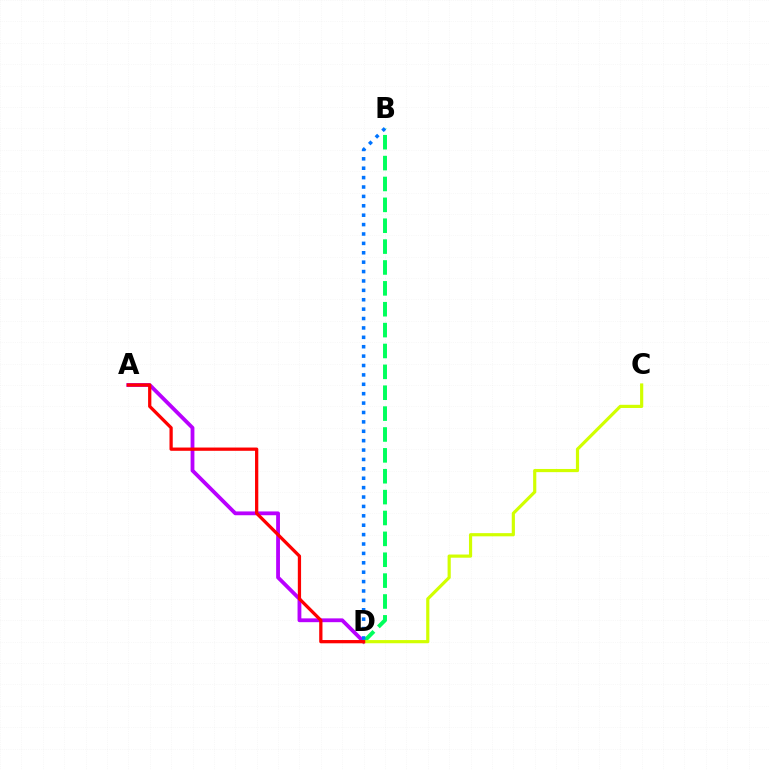{('A', 'D'): [{'color': '#b900ff', 'line_style': 'solid', 'thickness': 2.74}, {'color': '#ff0000', 'line_style': 'solid', 'thickness': 2.35}], ('B', 'D'): [{'color': '#00ff5c', 'line_style': 'dashed', 'thickness': 2.84}, {'color': '#0074ff', 'line_style': 'dotted', 'thickness': 2.55}], ('C', 'D'): [{'color': '#d1ff00', 'line_style': 'solid', 'thickness': 2.29}]}